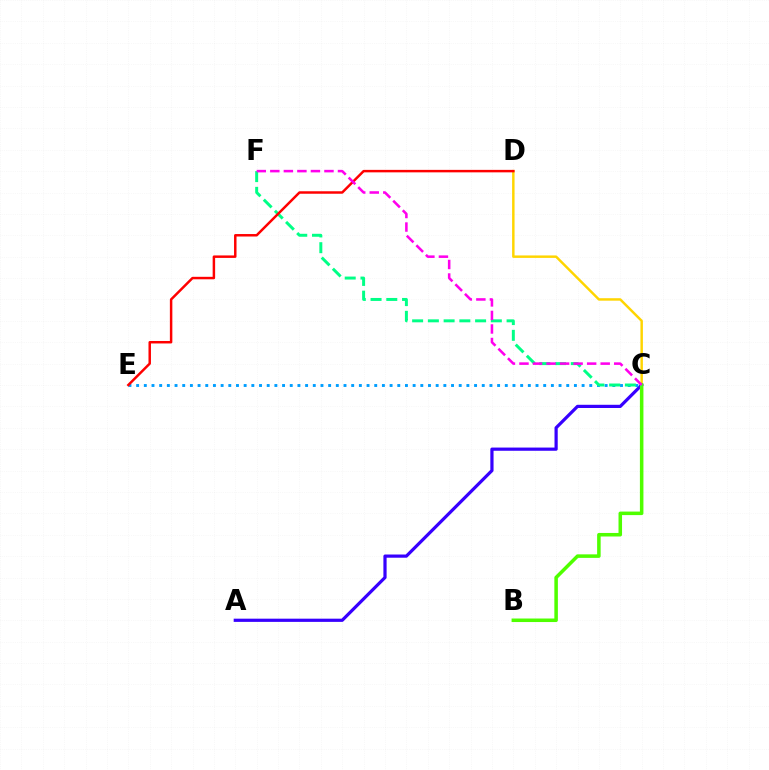{('C', 'D'): [{'color': '#ffd500', 'line_style': 'solid', 'thickness': 1.77}], ('A', 'C'): [{'color': '#3700ff', 'line_style': 'solid', 'thickness': 2.31}], ('C', 'E'): [{'color': '#009eff', 'line_style': 'dotted', 'thickness': 2.09}], ('B', 'C'): [{'color': '#4fff00', 'line_style': 'solid', 'thickness': 2.54}], ('C', 'F'): [{'color': '#00ff86', 'line_style': 'dashed', 'thickness': 2.14}, {'color': '#ff00ed', 'line_style': 'dashed', 'thickness': 1.84}], ('D', 'E'): [{'color': '#ff0000', 'line_style': 'solid', 'thickness': 1.78}]}